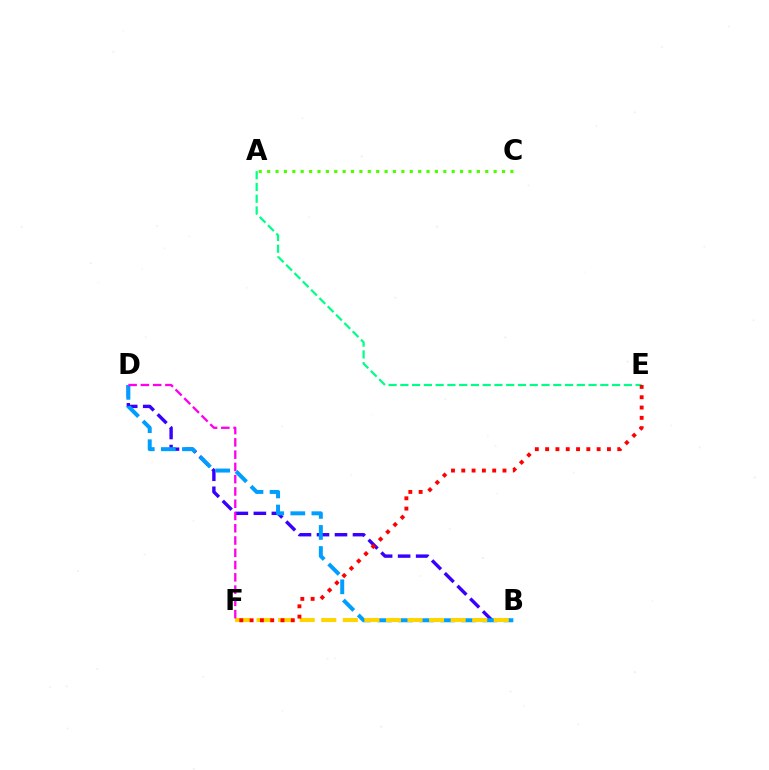{('A', 'C'): [{'color': '#4fff00', 'line_style': 'dotted', 'thickness': 2.28}], ('B', 'D'): [{'color': '#3700ff', 'line_style': 'dashed', 'thickness': 2.45}, {'color': '#009eff', 'line_style': 'dashed', 'thickness': 2.86}], ('B', 'F'): [{'color': '#ffd500', 'line_style': 'dashed', 'thickness': 2.93}], ('A', 'E'): [{'color': '#00ff86', 'line_style': 'dashed', 'thickness': 1.6}], ('E', 'F'): [{'color': '#ff0000', 'line_style': 'dotted', 'thickness': 2.8}], ('D', 'F'): [{'color': '#ff00ed', 'line_style': 'dashed', 'thickness': 1.67}]}